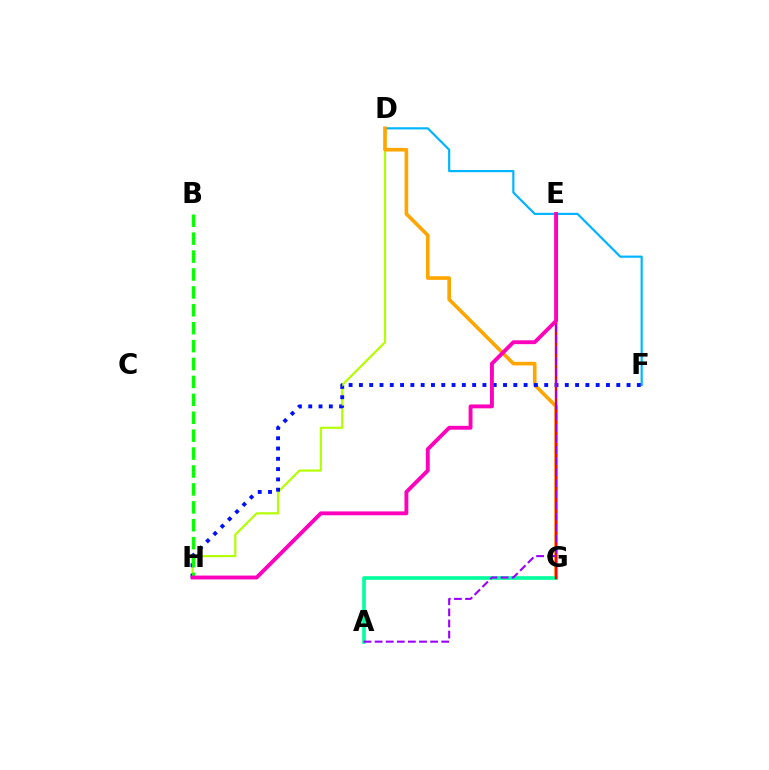{('D', 'H'): [{'color': '#b3ff00', 'line_style': 'solid', 'thickness': 1.56}], ('D', 'F'): [{'color': '#00b5ff', 'line_style': 'solid', 'thickness': 1.57}], ('D', 'G'): [{'color': '#ffa500', 'line_style': 'solid', 'thickness': 2.61}], ('A', 'G'): [{'color': '#00ff9d', 'line_style': 'solid', 'thickness': 2.6}], ('F', 'H'): [{'color': '#0010ff', 'line_style': 'dotted', 'thickness': 2.8}], ('E', 'G'): [{'color': '#ff0000', 'line_style': 'solid', 'thickness': 1.72}], ('B', 'H'): [{'color': '#08ff00', 'line_style': 'dashed', 'thickness': 2.43}], ('A', 'E'): [{'color': '#9b00ff', 'line_style': 'dashed', 'thickness': 1.51}], ('E', 'H'): [{'color': '#ff00bd', 'line_style': 'solid', 'thickness': 2.78}]}